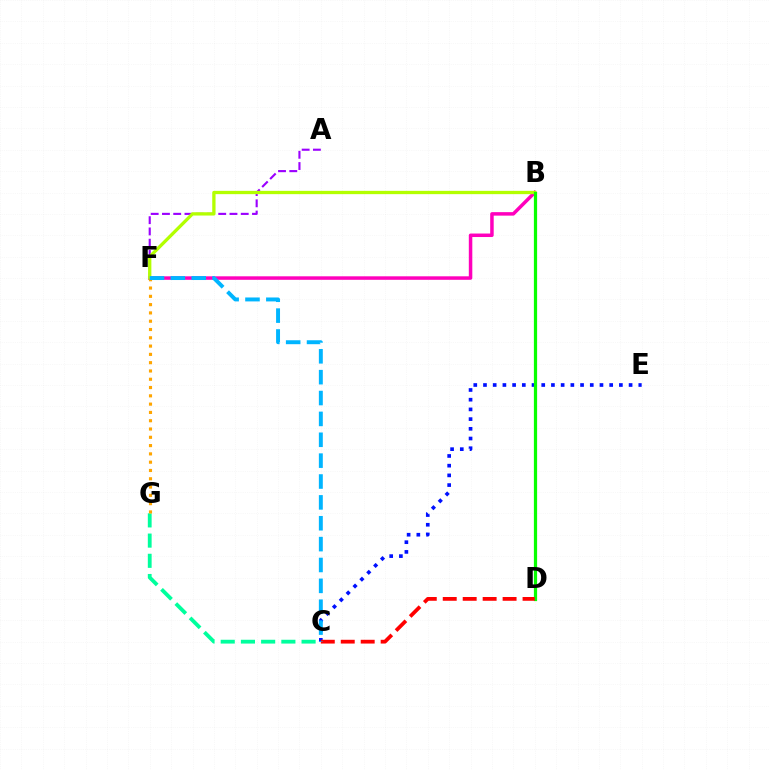{('A', 'F'): [{'color': '#9b00ff', 'line_style': 'dashed', 'thickness': 1.53}], ('C', 'E'): [{'color': '#0010ff', 'line_style': 'dotted', 'thickness': 2.64}], ('C', 'G'): [{'color': '#00ff9d', 'line_style': 'dashed', 'thickness': 2.75}], ('B', 'F'): [{'color': '#ff00bd', 'line_style': 'solid', 'thickness': 2.52}, {'color': '#b3ff00', 'line_style': 'solid', 'thickness': 2.38}], ('B', 'D'): [{'color': '#08ff00', 'line_style': 'solid', 'thickness': 2.32}], ('C', 'D'): [{'color': '#ff0000', 'line_style': 'dashed', 'thickness': 2.71}], ('F', 'G'): [{'color': '#ffa500', 'line_style': 'dotted', 'thickness': 2.25}], ('C', 'F'): [{'color': '#00b5ff', 'line_style': 'dashed', 'thickness': 2.83}]}